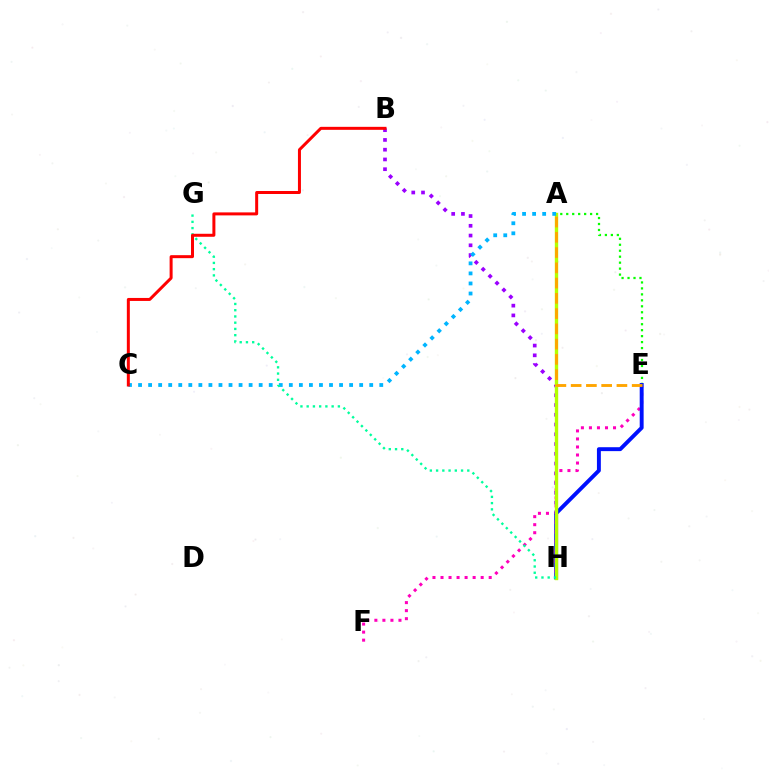{('E', 'F'): [{'color': '#ff00bd', 'line_style': 'dotted', 'thickness': 2.18}], ('A', 'E'): [{'color': '#08ff00', 'line_style': 'dotted', 'thickness': 1.62}, {'color': '#ffa500', 'line_style': 'dashed', 'thickness': 2.07}], ('E', 'H'): [{'color': '#0010ff', 'line_style': 'solid', 'thickness': 2.82}], ('B', 'H'): [{'color': '#9b00ff', 'line_style': 'dotted', 'thickness': 2.65}], ('A', 'H'): [{'color': '#b3ff00', 'line_style': 'solid', 'thickness': 2.43}], ('A', 'C'): [{'color': '#00b5ff', 'line_style': 'dotted', 'thickness': 2.73}], ('G', 'H'): [{'color': '#00ff9d', 'line_style': 'dotted', 'thickness': 1.7}], ('B', 'C'): [{'color': '#ff0000', 'line_style': 'solid', 'thickness': 2.16}]}